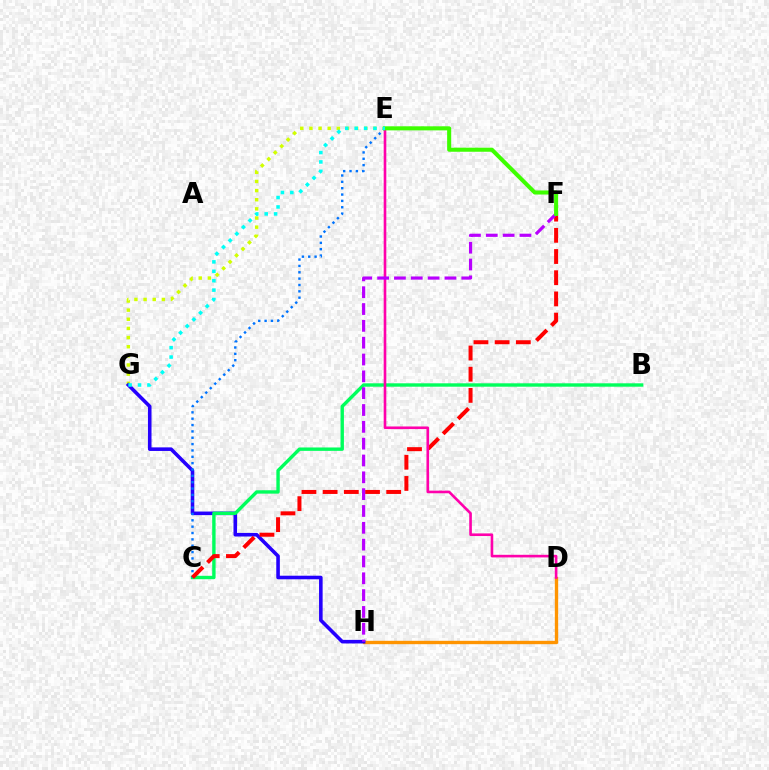{('E', 'G'): [{'color': '#d1ff00', 'line_style': 'dotted', 'thickness': 2.48}, {'color': '#00fff6', 'line_style': 'dotted', 'thickness': 2.56}], ('D', 'H'): [{'color': '#ff9400', 'line_style': 'solid', 'thickness': 2.42}], ('G', 'H'): [{'color': '#2500ff', 'line_style': 'solid', 'thickness': 2.58}], ('B', 'C'): [{'color': '#00ff5c', 'line_style': 'solid', 'thickness': 2.44}], ('C', 'E'): [{'color': '#0074ff', 'line_style': 'dotted', 'thickness': 1.73}], ('C', 'F'): [{'color': '#ff0000', 'line_style': 'dashed', 'thickness': 2.88}], ('D', 'E'): [{'color': '#ff00ac', 'line_style': 'solid', 'thickness': 1.89}], ('F', 'H'): [{'color': '#b900ff', 'line_style': 'dashed', 'thickness': 2.29}], ('E', 'F'): [{'color': '#3dff00', 'line_style': 'solid', 'thickness': 2.92}]}